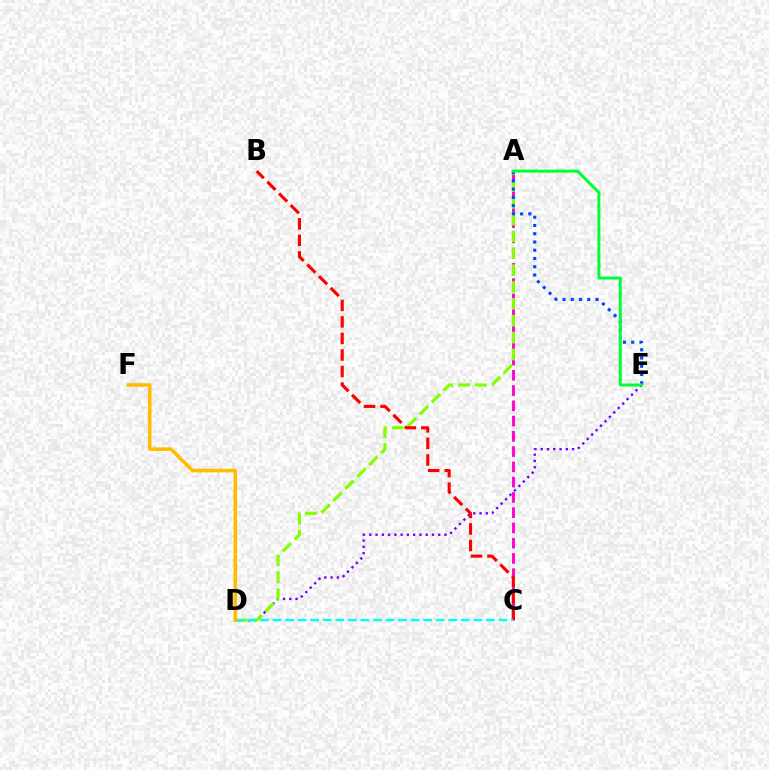{('A', 'C'): [{'color': '#ff00cf', 'line_style': 'dashed', 'thickness': 2.07}], ('D', 'E'): [{'color': '#7200ff', 'line_style': 'dotted', 'thickness': 1.7}], ('A', 'D'): [{'color': '#84ff00', 'line_style': 'dashed', 'thickness': 2.29}], ('B', 'C'): [{'color': '#ff0000', 'line_style': 'dashed', 'thickness': 2.25}], ('C', 'D'): [{'color': '#00fff6', 'line_style': 'dashed', 'thickness': 1.7}], ('A', 'E'): [{'color': '#004bff', 'line_style': 'dotted', 'thickness': 2.24}, {'color': '#00ff39', 'line_style': 'solid', 'thickness': 2.14}], ('D', 'F'): [{'color': '#ffbd00', 'line_style': 'solid', 'thickness': 2.57}]}